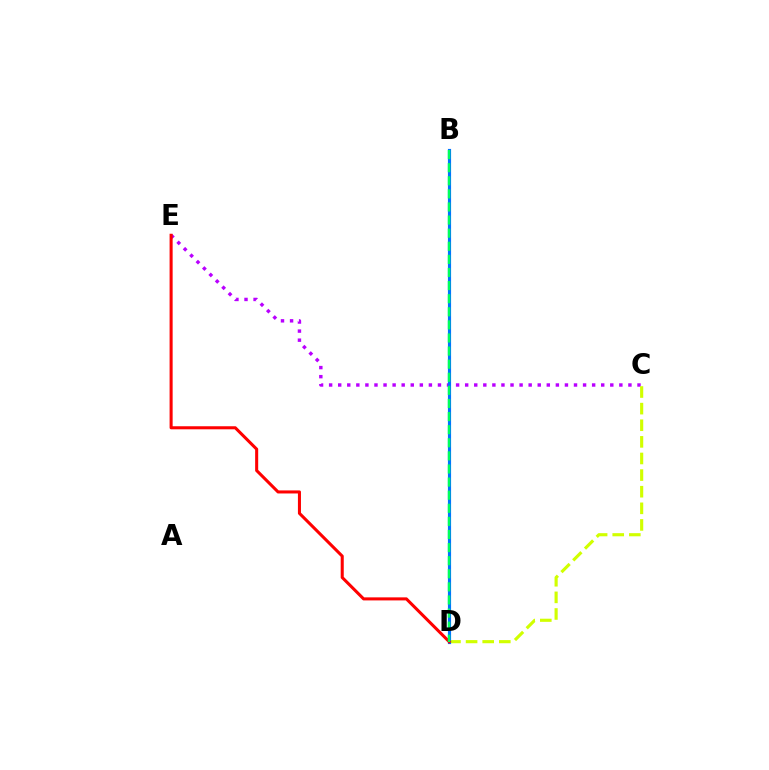{('C', 'E'): [{'color': '#b900ff', 'line_style': 'dotted', 'thickness': 2.46}], ('C', 'D'): [{'color': '#d1ff00', 'line_style': 'dashed', 'thickness': 2.26}], ('B', 'D'): [{'color': '#0074ff', 'line_style': 'solid', 'thickness': 2.27}, {'color': '#00ff5c', 'line_style': 'dashed', 'thickness': 1.78}], ('D', 'E'): [{'color': '#ff0000', 'line_style': 'solid', 'thickness': 2.2}]}